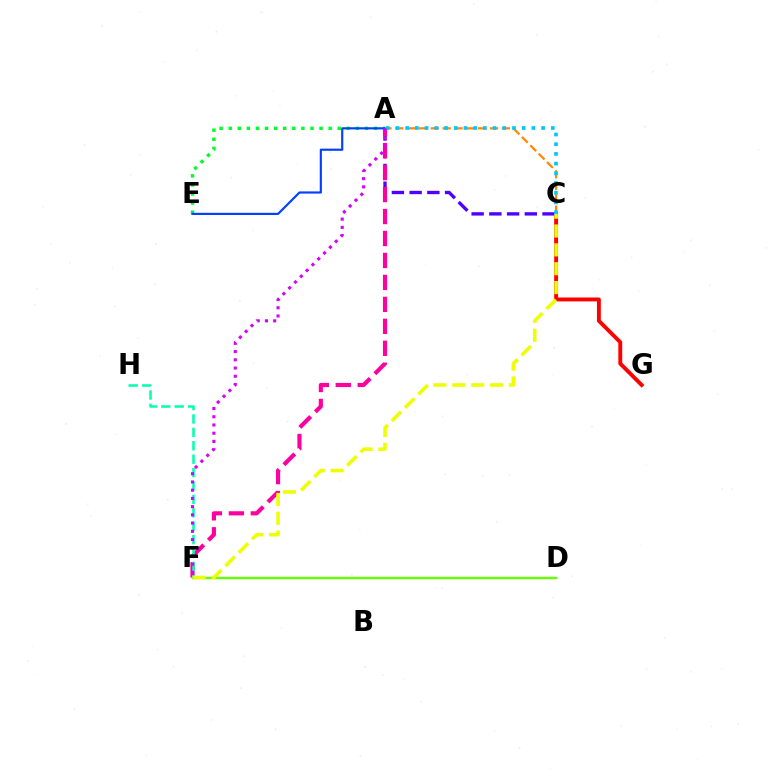{('C', 'G'): [{'color': '#ff0000', 'line_style': 'solid', 'thickness': 2.8}], ('A', 'E'): [{'color': '#00ff27', 'line_style': 'dotted', 'thickness': 2.47}, {'color': '#003fff', 'line_style': 'solid', 'thickness': 1.55}], ('A', 'C'): [{'color': '#4f00ff', 'line_style': 'dashed', 'thickness': 2.41}, {'color': '#ff8800', 'line_style': 'dashed', 'thickness': 1.61}, {'color': '#00c7ff', 'line_style': 'dotted', 'thickness': 2.64}], ('D', 'F'): [{'color': '#66ff00', 'line_style': 'solid', 'thickness': 1.73}], ('A', 'F'): [{'color': '#ff00a0', 'line_style': 'dashed', 'thickness': 2.98}, {'color': '#d600ff', 'line_style': 'dotted', 'thickness': 2.24}], ('F', 'H'): [{'color': '#00ffaf', 'line_style': 'dashed', 'thickness': 1.82}], ('C', 'F'): [{'color': '#eeff00', 'line_style': 'dashed', 'thickness': 2.56}]}